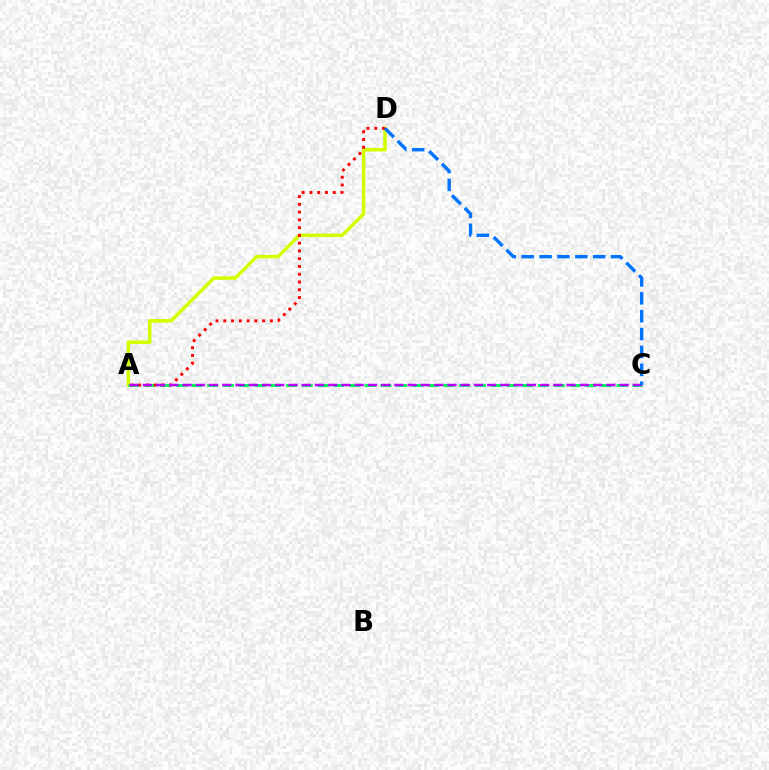{('A', 'D'): [{'color': '#d1ff00', 'line_style': 'solid', 'thickness': 2.55}, {'color': '#ff0000', 'line_style': 'dotted', 'thickness': 2.11}], ('A', 'C'): [{'color': '#00ff5c', 'line_style': 'dashed', 'thickness': 2.14}, {'color': '#b900ff', 'line_style': 'dashed', 'thickness': 1.8}], ('C', 'D'): [{'color': '#0074ff', 'line_style': 'dashed', 'thickness': 2.43}]}